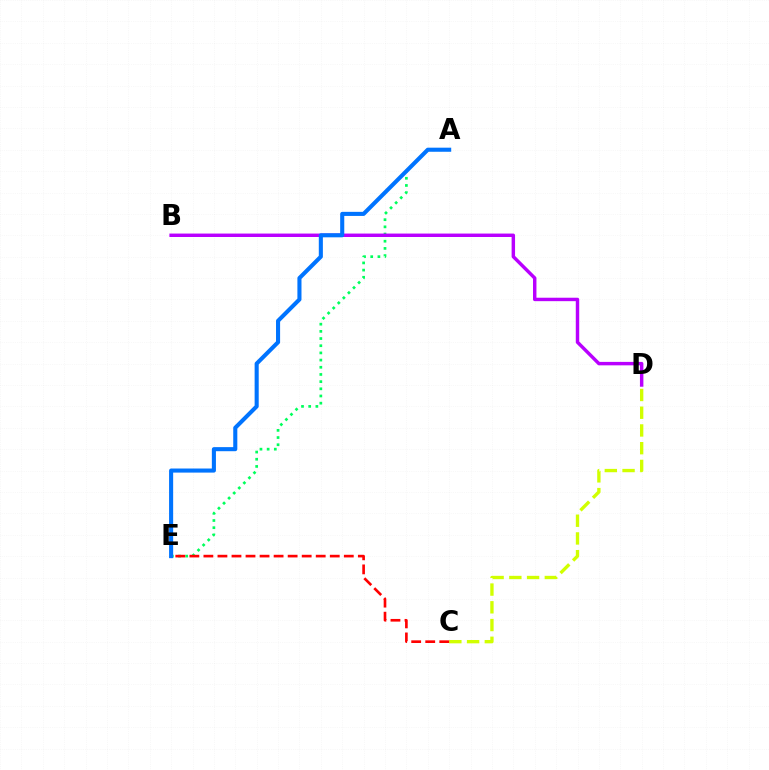{('A', 'E'): [{'color': '#00ff5c', 'line_style': 'dotted', 'thickness': 1.95}, {'color': '#0074ff', 'line_style': 'solid', 'thickness': 2.94}], ('B', 'D'): [{'color': '#b900ff', 'line_style': 'solid', 'thickness': 2.48}], ('C', 'D'): [{'color': '#d1ff00', 'line_style': 'dashed', 'thickness': 2.41}], ('C', 'E'): [{'color': '#ff0000', 'line_style': 'dashed', 'thickness': 1.91}]}